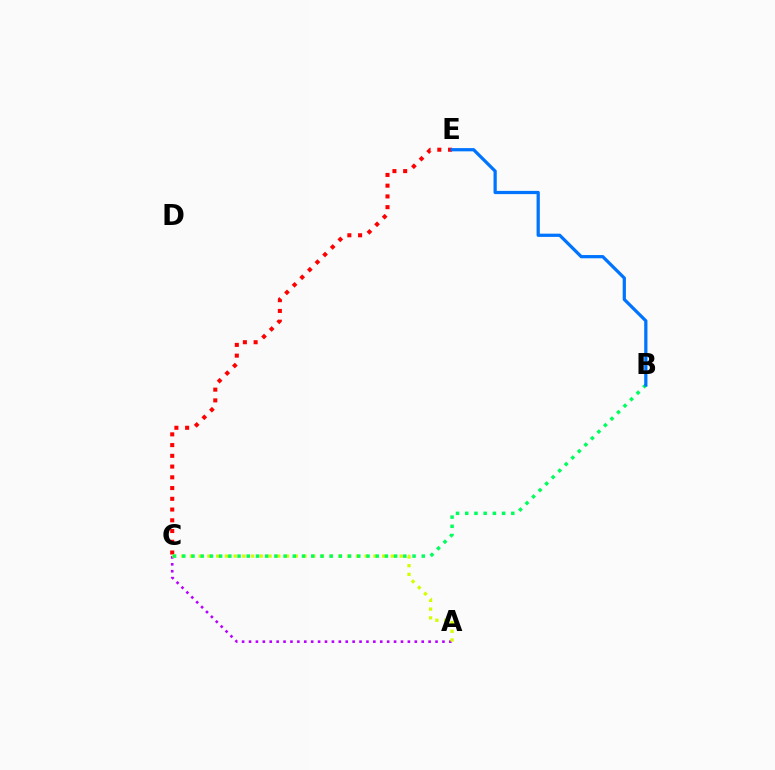{('C', 'E'): [{'color': '#ff0000', 'line_style': 'dotted', 'thickness': 2.92}], ('A', 'C'): [{'color': '#b900ff', 'line_style': 'dotted', 'thickness': 1.88}, {'color': '#d1ff00', 'line_style': 'dotted', 'thickness': 2.37}], ('B', 'C'): [{'color': '#00ff5c', 'line_style': 'dotted', 'thickness': 2.5}], ('B', 'E'): [{'color': '#0074ff', 'line_style': 'solid', 'thickness': 2.33}]}